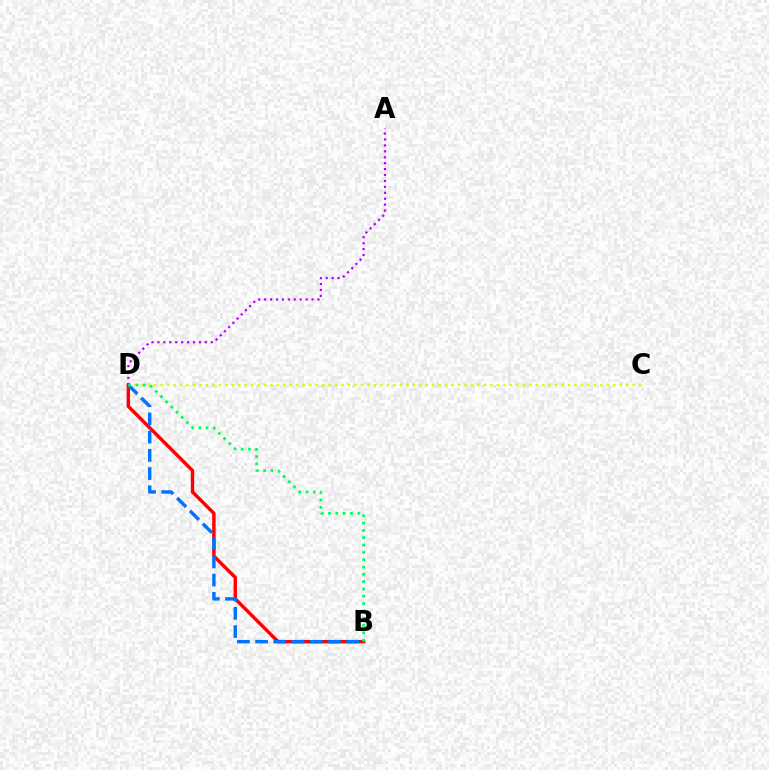{('C', 'D'): [{'color': '#d1ff00', 'line_style': 'dotted', 'thickness': 1.76}], ('A', 'D'): [{'color': '#b900ff', 'line_style': 'dotted', 'thickness': 1.61}], ('B', 'D'): [{'color': '#ff0000', 'line_style': 'solid', 'thickness': 2.46}, {'color': '#0074ff', 'line_style': 'dashed', 'thickness': 2.47}, {'color': '#00ff5c', 'line_style': 'dotted', 'thickness': 1.99}]}